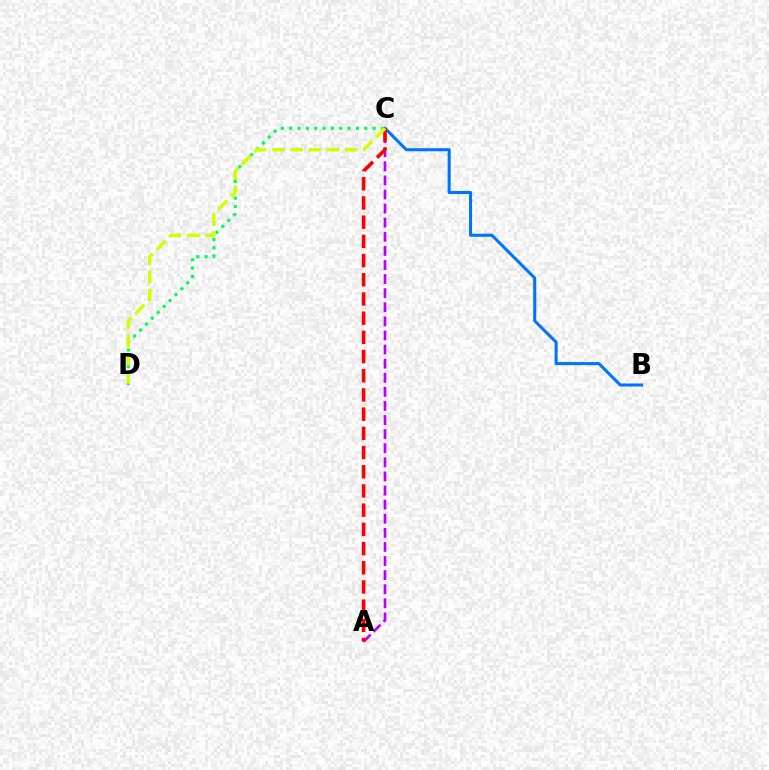{('C', 'D'): [{'color': '#00ff5c', 'line_style': 'dotted', 'thickness': 2.27}, {'color': '#d1ff00', 'line_style': 'dashed', 'thickness': 2.47}], ('B', 'C'): [{'color': '#0074ff', 'line_style': 'solid', 'thickness': 2.19}], ('A', 'C'): [{'color': '#b900ff', 'line_style': 'dashed', 'thickness': 1.92}, {'color': '#ff0000', 'line_style': 'dashed', 'thickness': 2.61}]}